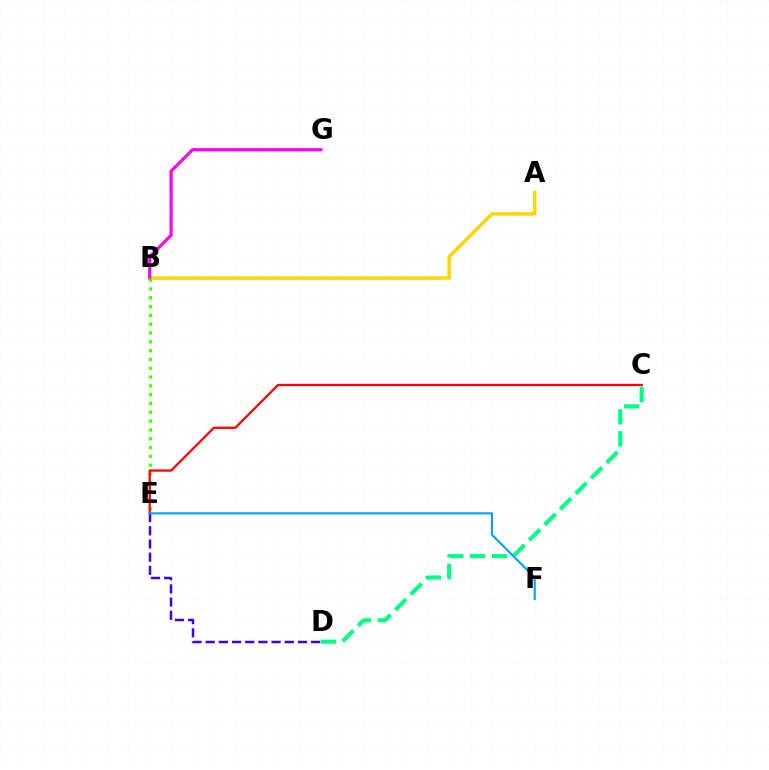{('A', 'B'): [{'color': '#ffd500', 'line_style': 'solid', 'thickness': 2.52}], ('B', 'G'): [{'color': '#ff00ed', 'line_style': 'solid', 'thickness': 2.28}], ('D', 'E'): [{'color': '#3700ff', 'line_style': 'dashed', 'thickness': 1.79}], ('B', 'E'): [{'color': '#4fff00', 'line_style': 'dotted', 'thickness': 2.39}], ('C', 'E'): [{'color': '#ff0000', 'line_style': 'solid', 'thickness': 1.65}], ('C', 'D'): [{'color': '#00ff86', 'line_style': 'dashed', 'thickness': 2.98}], ('E', 'F'): [{'color': '#009eff', 'line_style': 'solid', 'thickness': 1.5}]}